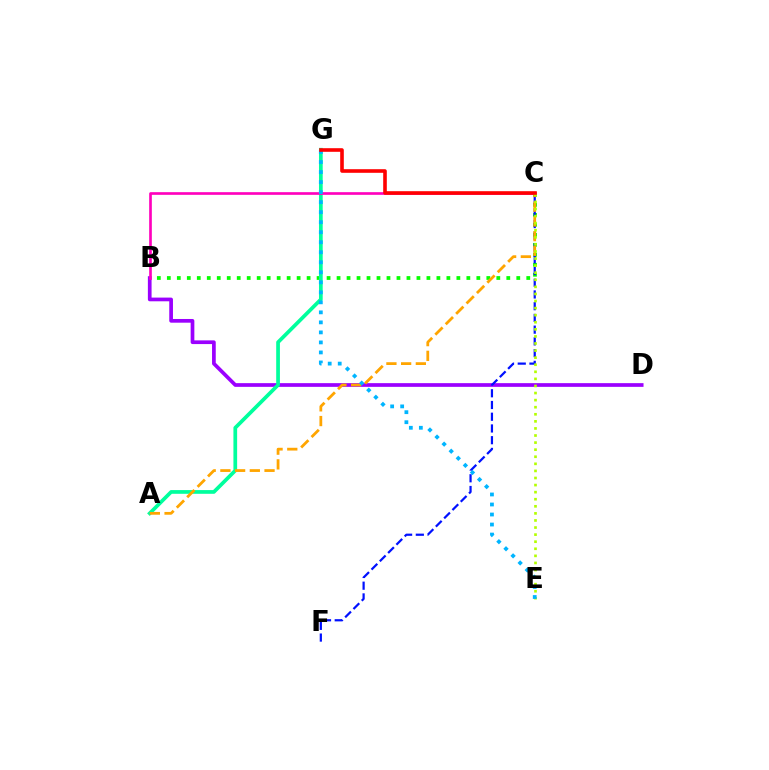{('B', 'C'): [{'color': '#08ff00', 'line_style': 'dotted', 'thickness': 2.71}, {'color': '#ff00bd', 'line_style': 'solid', 'thickness': 1.92}], ('B', 'D'): [{'color': '#9b00ff', 'line_style': 'solid', 'thickness': 2.67}], ('A', 'G'): [{'color': '#00ff9d', 'line_style': 'solid', 'thickness': 2.67}], ('C', 'F'): [{'color': '#0010ff', 'line_style': 'dashed', 'thickness': 1.59}], ('A', 'C'): [{'color': '#ffa500', 'line_style': 'dashed', 'thickness': 2.0}], ('C', 'E'): [{'color': '#b3ff00', 'line_style': 'dotted', 'thickness': 1.92}], ('E', 'G'): [{'color': '#00b5ff', 'line_style': 'dotted', 'thickness': 2.72}], ('C', 'G'): [{'color': '#ff0000', 'line_style': 'solid', 'thickness': 2.6}]}